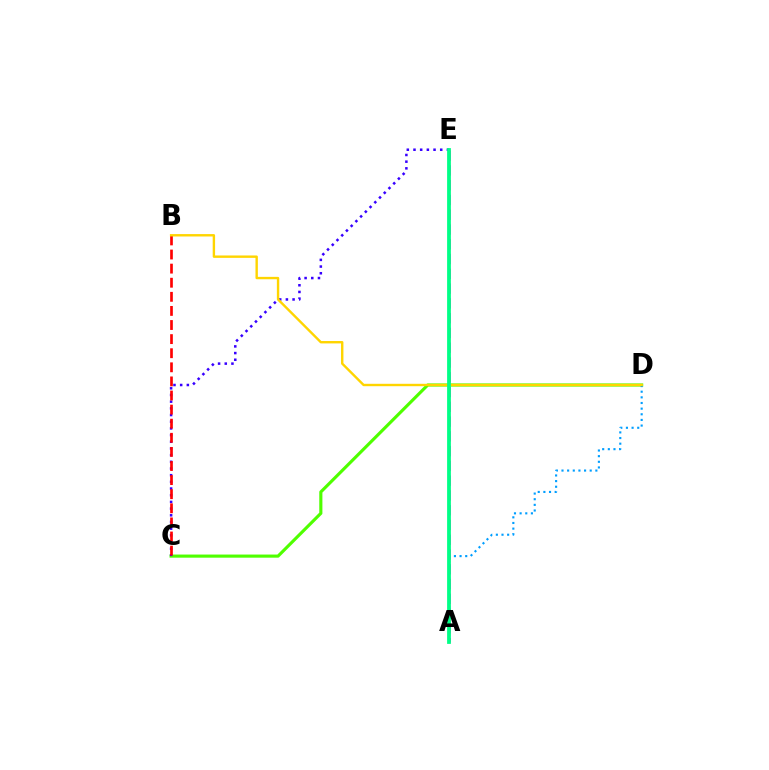{('C', 'D'): [{'color': '#4fff00', 'line_style': 'solid', 'thickness': 2.25}], ('C', 'E'): [{'color': '#3700ff', 'line_style': 'dotted', 'thickness': 1.82}], ('A', 'E'): [{'color': '#ff00ed', 'line_style': 'dashed', 'thickness': 2.01}, {'color': '#00ff86', 'line_style': 'solid', 'thickness': 2.72}], ('A', 'D'): [{'color': '#009eff', 'line_style': 'dotted', 'thickness': 1.53}], ('B', 'C'): [{'color': '#ff0000', 'line_style': 'dashed', 'thickness': 1.92}], ('B', 'D'): [{'color': '#ffd500', 'line_style': 'solid', 'thickness': 1.72}]}